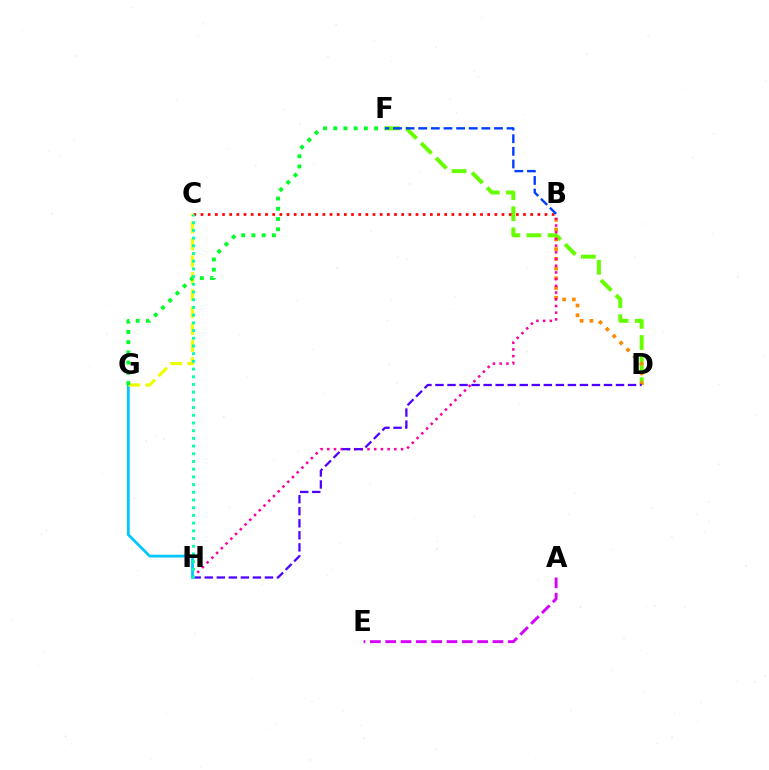{('D', 'F'): [{'color': '#66ff00', 'line_style': 'dashed', 'thickness': 2.87}], ('B', 'C'): [{'color': '#ff0000', 'line_style': 'dotted', 'thickness': 1.95}], ('B', 'D'): [{'color': '#ff8800', 'line_style': 'dotted', 'thickness': 2.64}], ('B', 'H'): [{'color': '#ff00a0', 'line_style': 'dotted', 'thickness': 1.82}], ('D', 'H'): [{'color': '#4f00ff', 'line_style': 'dashed', 'thickness': 1.64}], ('G', 'H'): [{'color': '#00c7ff', 'line_style': 'solid', 'thickness': 1.99}], ('A', 'E'): [{'color': '#d600ff', 'line_style': 'dashed', 'thickness': 2.08}], ('C', 'G'): [{'color': '#eeff00', 'line_style': 'dashed', 'thickness': 2.3}], ('F', 'G'): [{'color': '#00ff27', 'line_style': 'dotted', 'thickness': 2.78}], ('C', 'H'): [{'color': '#00ffaf', 'line_style': 'dotted', 'thickness': 2.09}], ('B', 'F'): [{'color': '#003fff', 'line_style': 'dashed', 'thickness': 1.72}]}